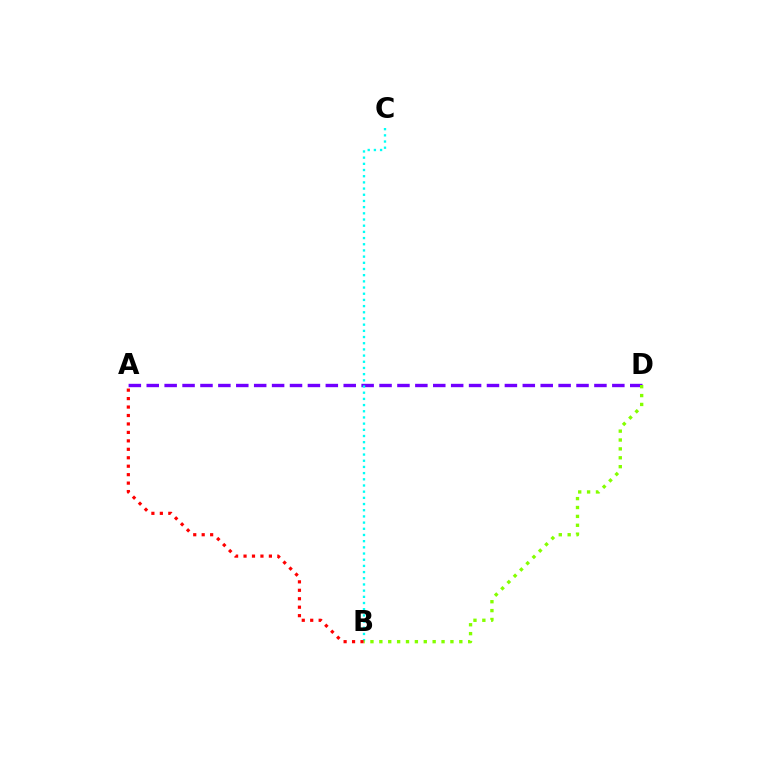{('A', 'D'): [{'color': '#7200ff', 'line_style': 'dashed', 'thickness': 2.43}], ('B', 'C'): [{'color': '#00fff6', 'line_style': 'dotted', 'thickness': 1.68}], ('B', 'D'): [{'color': '#84ff00', 'line_style': 'dotted', 'thickness': 2.41}], ('A', 'B'): [{'color': '#ff0000', 'line_style': 'dotted', 'thickness': 2.3}]}